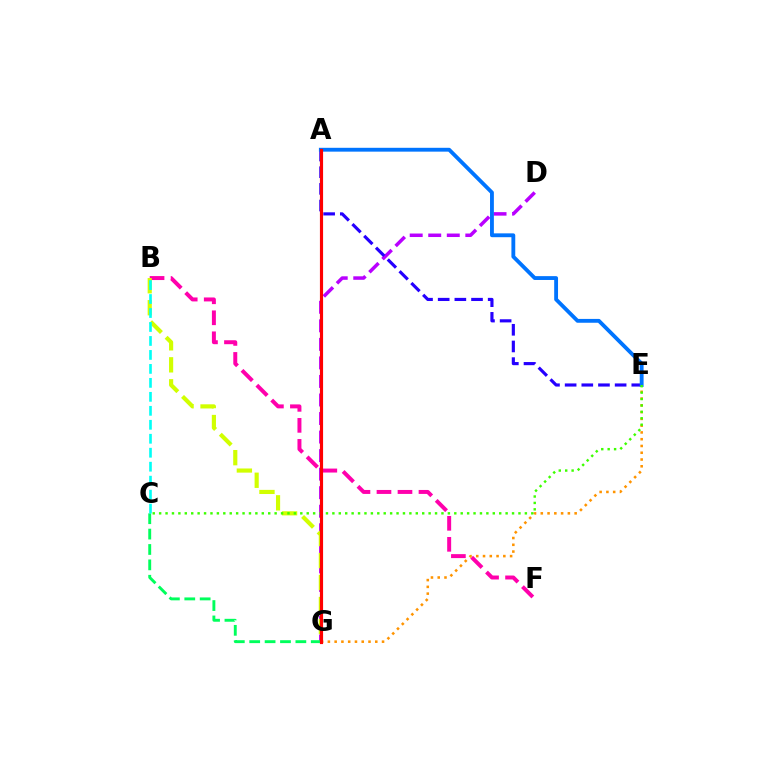{('B', 'F'): [{'color': '#ff00ac', 'line_style': 'dashed', 'thickness': 2.85}], ('D', 'G'): [{'color': '#b900ff', 'line_style': 'dashed', 'thickness': 2.52}], ('B', 'G'): [{'color': '#d1ff00', 'line_style': 'dashed', 'thickness': 2.99}], ('A', 'E'): [{'color': '#2500ff', 'line_style': 'dashed', 'thickness': 2.26}, {'color': '#0074ff', 'line_style': 'solid', 'thickness': 2.77}], ('C', 'G'): [{'color': '#00ff5c', 'line_style': 'dashed', 'thickness': 2.09}], ('E', 'G'): [{'color': '#ff9400', 'line_style': 'dotted', 'thickness': 1.84}], ('B', 'C'): [{'color': '#00fff6', 'line_style': 'dashed', 'thickness': 1.9}], ('C', 'E'): [{'color': '#3dff00', 'line_style': 'dotted', 'thickness': 1.74}], ('A', 'G'): [{'color': '#ff0000', 'line_style': 'solid', 'thickness': 2.27}]}